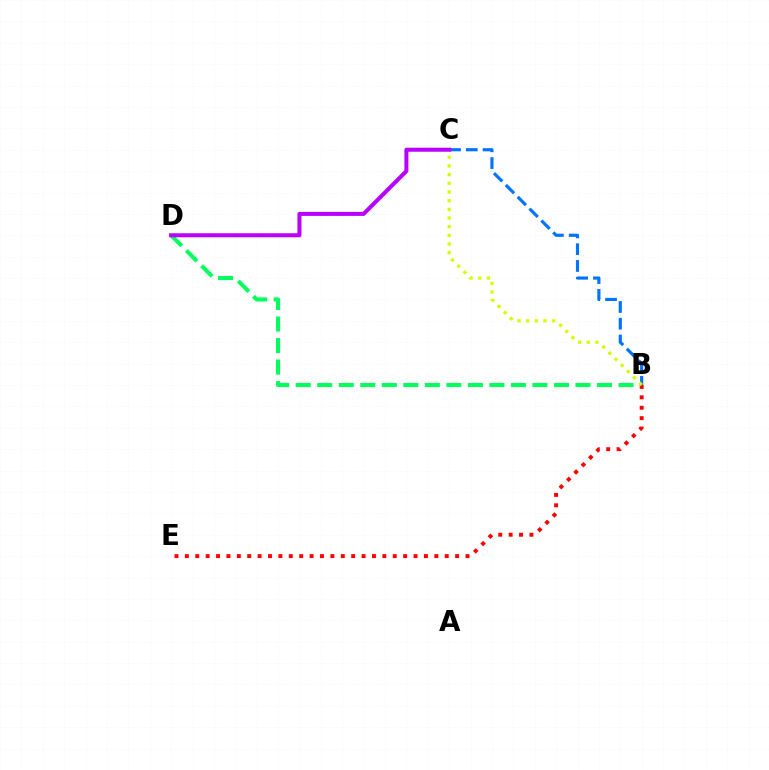{('B', 'C'): [{'color': '#0074ff', 'line_style': 'dashed', 'thickness': 2.28}, {'color': '#d1ff00', 'line_style': 'dotted', 'thickness': 2.36}], ('B', 'D'): [{'color': '#00ff5c', 'line_style': 'dashed', 'thickness': 2.92}], ('B', 'E'): [{'color': '#ff0000', 'line_style': 'dotted', 'thickness': 2.82}], ('C', 'D'): [{'color': '#b900ff', 'line_style': 'solid', 'thickness': 2.9}]}